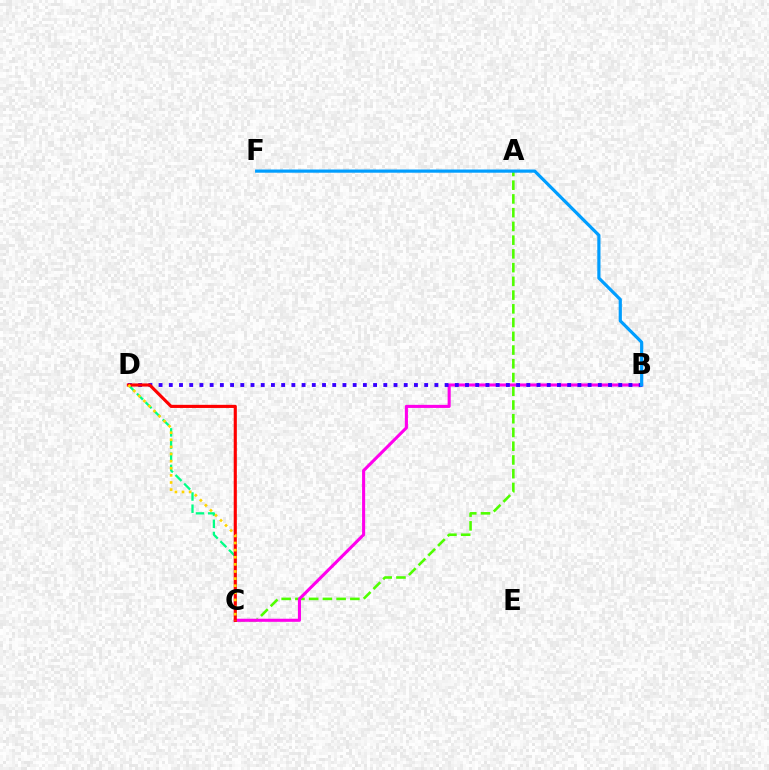{('A', 'C'): [{'color': '#4fff00', 'line_style': 'dashed', 'thickness': 1.87}], ('B', 'C'): [{'color': '#ff00ed', 'line_style': 'solid', 'thickness': 2.22}], ('B', 'D'): [{'color': '#3700ff', 'line_style': 'dotted', 'thickness': 2.78}], ('B', 'F'): [{'color': '#009eff', 'line_style': 'solid', 'thickness': 2.3}], ('C', 'D'): [{'color': '#00ff86', 'line_style': 'dashed', 'thickness': 1.65}, {'color': '#ff0000', 'line_style': 'solid', 'thickness': 2.25}, {'color': '#ffd500', 'line_style': 'dotted', 'thickness': 1.93}]}